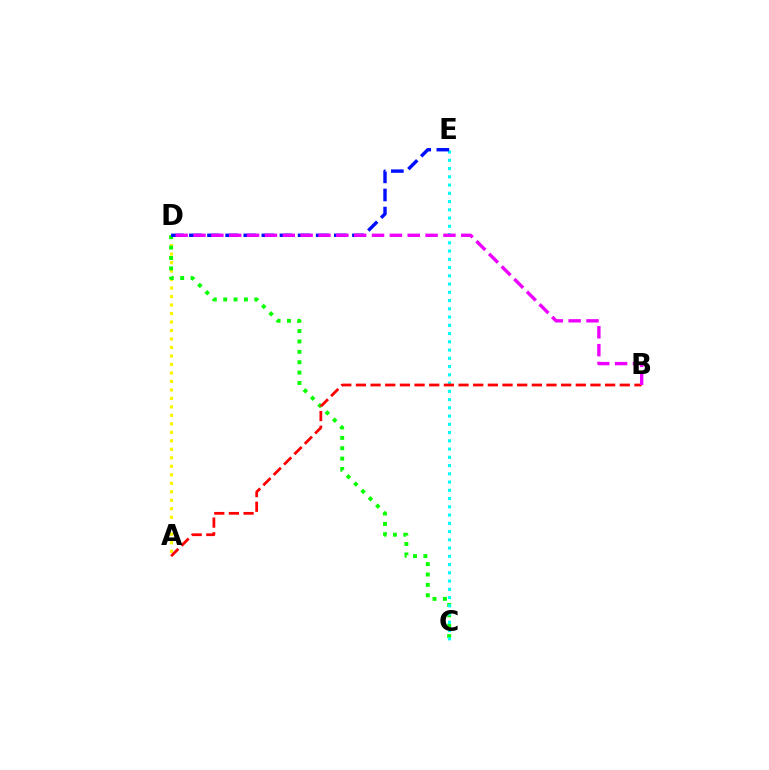{('A', 'D'): [{'color': '#fcf500', 'line_style': 'dotted', 'thickness': 2.31}], ('C', 'D'): [{'color': '#08ff00', 'line_style': 'dotted', 'thickness': 2.82}], ('C', 'E'): [{'color': '#00fff6', 'line_style': 'dotted', 'thickness': 2.24}], ('A', 'B'): [{'color': '#ff0000', 'line_style': 'dashed', 'thickness': 1.99}], ('D', 'E'): [{'color': '#0010ff', 'line_style': 'dashed', 'thickness': 2.46}], ('B', 'D'): [{'color': '#ee00ff', 'line_style': 'dashed', 'thickness': 2.43}]}